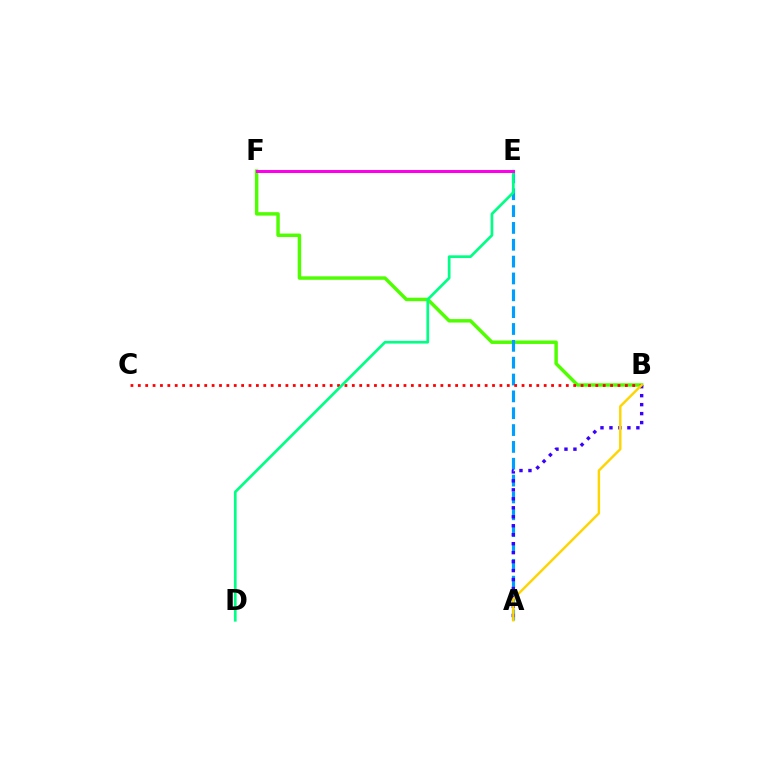{('B', 'F'): [{'color': '#4fff00', 'line_style': 'solid', 'thickness': 2.49}], ('A', 'E'): [{'color': '#009eff', 'line_style': 'dashed', 'thickness': 2.29}], ('A', 'B'): [{'color': '#3700ff', 'line_style': 'dotted', 'thickness': 2.44}, {'color': '#ffd500', 'line_style': 'solid', 'thickness': 1.75}], ('B', 'C'): [{'color': '#ff0000', 'line_style': 'dotted', 'thickness': 2.0}], ('D', 'E'): [{'color': '#00ff86', 'line_style': 'solid', 'thickness': 1.95}], ('E', 'F'): [{'color': '#ff00ed', 'line_style': 'solid', 'thickness': 2.17}]}